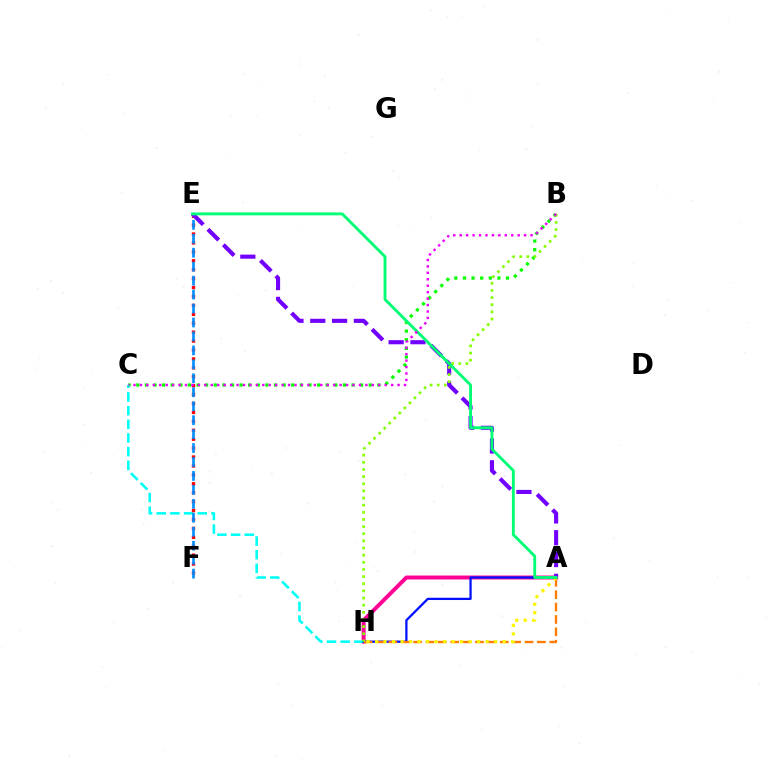{('B', 'C'): [{'color': '#08ff00', 'line_style': 'dotted', 'thickness': 2.34}, {'color': '#ee00ff', 'line_style': 'dotted', 'thickness': 1.75}], ('A', 'H'): [{'color': '#ff0094', 'line_style': 'solid', 'thickness': 2.86}, {'color': '#0010ff', 'line_style': 'solid', 'thickness': 1.62}, {'color': '#ff7c00', 'line_style': 'dashed', 'thickness': 1.68}, {'color': '#fcf500', 'line_style': 'dotted', 'thickness': 2.31}], ('C', 'H'): [{'color': '#00fff6', 'line_style': 'dashed', 'thickness': 1.86}], ('E', 'F'): [{'color': '#ff0000', 'line_style': 'dotted', 'thickness': 2.42}, {'color': '#008cff', 'line_style': 'dashed', 'thickness': 1.9}], ('A', 'E'): [{'color': '#7200ff', 'line_style': 'dashed', 'thickness': 2.96}, {'color': '#00ff74', 'line_style': 'solid', 'thickness': 2.07}], ('B', 'H'): [{'color': '#84ff00', 'line_style': 'dotted', 'thickness': 1.94}]}